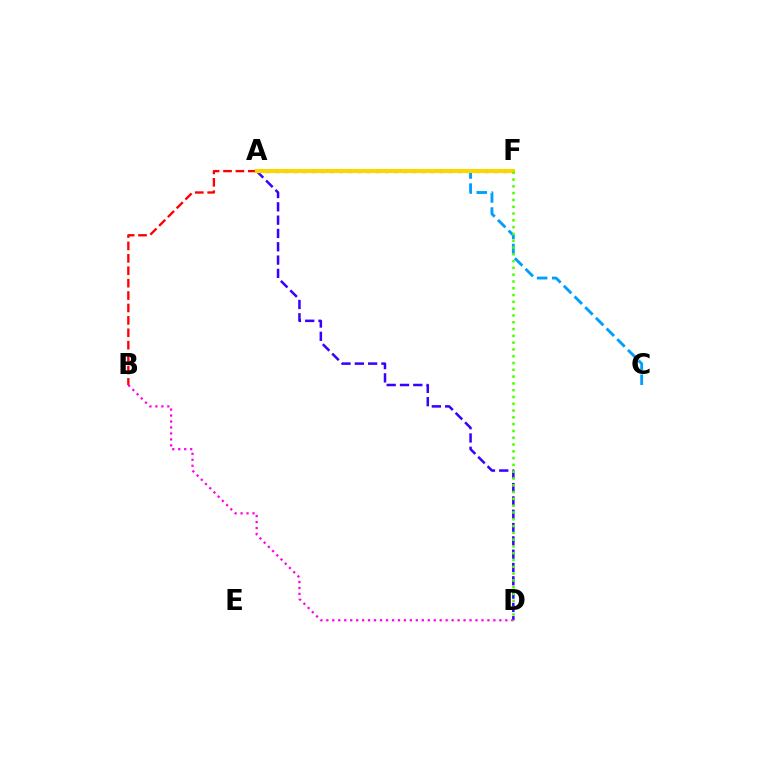{('A', 'B'): [{'color': '#ff0000', 'line_style': 'dashed', 'thickness': 1.69}], ('A', 'D'): [{'color': '#3700ff', 'line_style': 'dashed', 'thickness': 1.81}], ('A', 'F'): [{'color': '#00ff86', 'line_style': 'dotted', 'thickness': 2.47}, {'color': '#ffd500', 'line_style': 'solid', 'thickness': 2.96}], ('A', 'C'): [{'color': '#009eff', 'line_style': 'dashed', 'thickness': 2.05}], ('B', 'D'): [{'color': '#ff00ed', 'line_style': 'dotted', 'thickness': 1.62}], ('D', 'F'): [{'color': '#4fff00', 'line_style': 'dotted', 'thickness': 1.85}]}